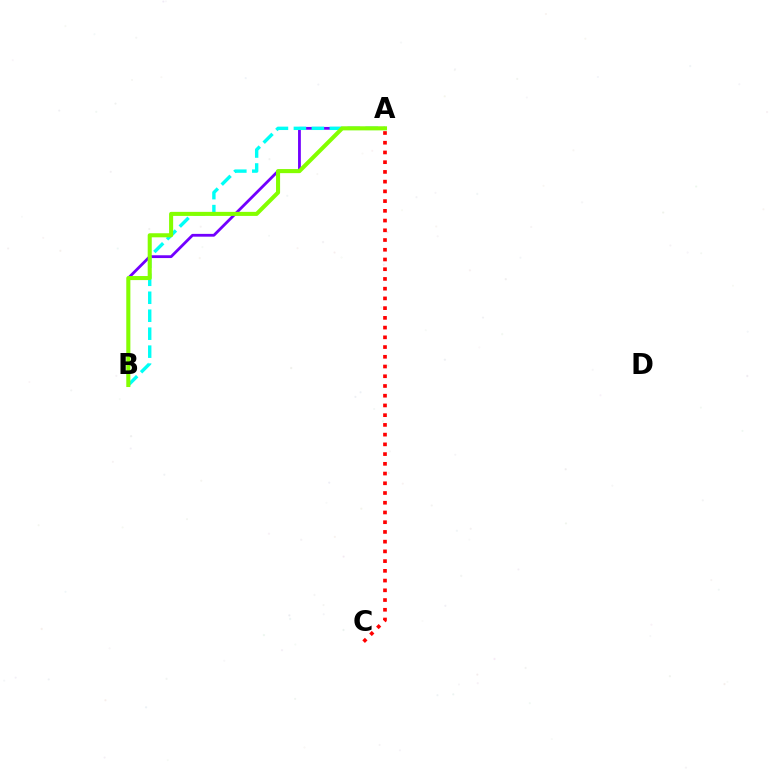{('A', 'B'): [{'color': '#7200ff', 'line_style': 'solid', 'thickness': 2.01}, {'color': '#00fff6', 'line_style': 'dashed', 'thickness': 2.44}, {'color': '#84ff00', 'line_style': 'solid', 'thickness': 2.92}], ('A', 'C'): [{'color': '#ff0000', 'line_style': 'dotted', 'thickness': 2.64}]}